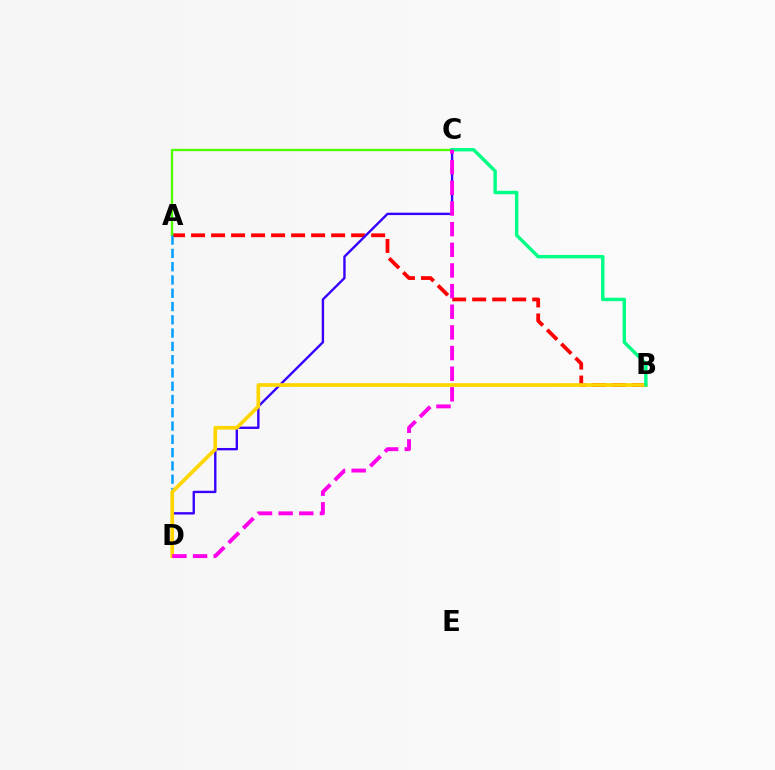{('A', 'B'): [{'color': '#ff0000', 'line_style': 'dashed', 'thickness': 2.72}], ('C', 'D'): [{'color': '#3700ff', 'line_style': 'solid', 'thickness': 1.71}, {'color': '#ff00ed', 'line_style': 'dashed', 'thickness': 2.8}], ('A', 'C'): [{'color': '#4fff00', 'line_style': 'solid', 'thickness': 1.69}], ('A', 'D'): [{'color': '#009eff', 'line_style': 'dashed', 'thickness': 1.8}], ('B', 'D'): [{'color': '#ffd500', 'line_style': 'solid', 'thickness': 2.65}], ('B', 'C'): [{'color': '#00ff86', 'line_style': 'solid', 'thickness': 2.46}]}